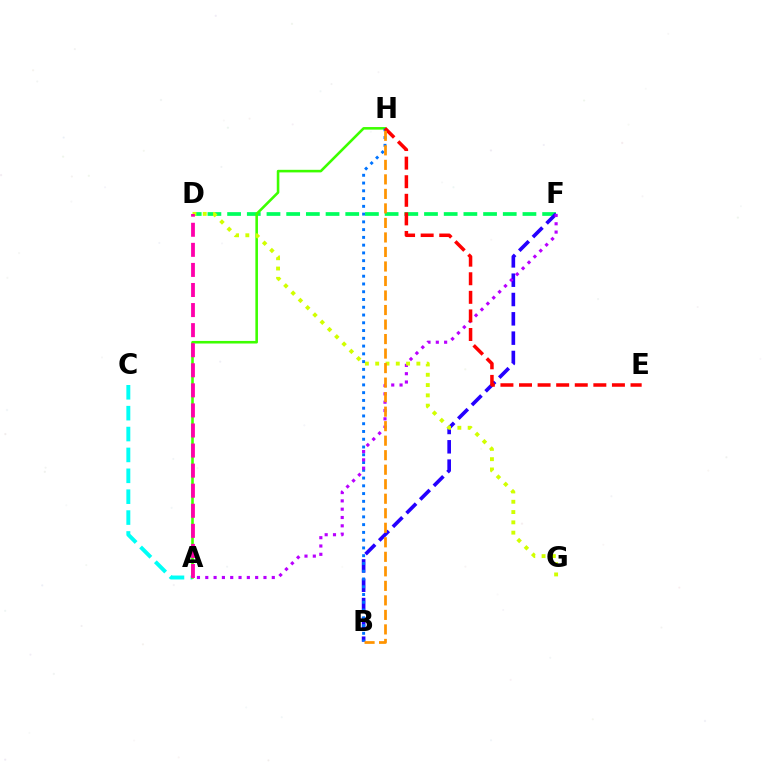{('D', 'F'): [{'color': '#00ff5c', 'line_style': 'dashed', 'thickness': 2.67}], ('A', 'C'): [{'color': '#00fff6', 'line_style': 'dashed', 'thickness': 2.84}], ('A', 'H'): [{'color': '#3dff00', 'line_style': 'solid', 'thickness': 1.86}], ('B', 'F'): [{'color': '#2500ff', 'line_style': 'dashed', 'thickness': 2.62}], ('B', 'H'): [{'color': '#0074ff', 'line_style': 'dotted', 'thickness': 2.11}, {'color': '#ff9400', 'line_style': 'dashed', 'thickness': 1.97}], ('A', 'F'): [{'color': '#b900ff', 'line_style': 'dotted', 'thickness': 2.26}], ('E', 'H'): [{'color': '#ff0000', 'line_style': 'dashed', 'thickness': 2.52}], ('D', 'G'): [{'color': '#d1ff00', 'line_style': 'dotted', 'thickness': 2.8}], ('A', 'D'): [{'color': '#ff00ac', 'line_style': 'dashed', 'thickness': 2.73}]}